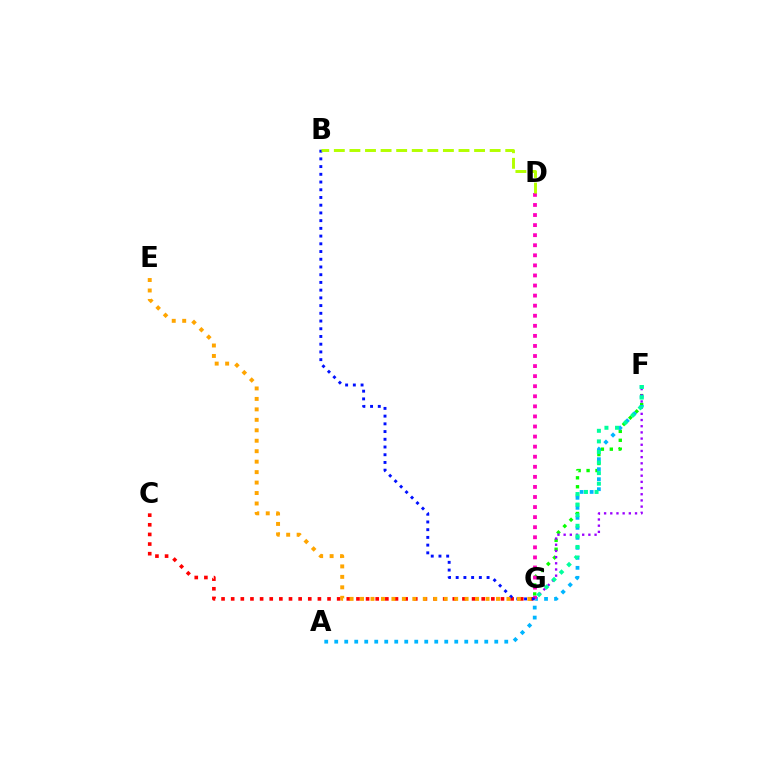{('C', 'G'): [{'color': '#ff0000', 'line_style': 'dotted', 'thickness': 2.62}], ('F', 'G'): [{'color': '#08ff00', 'line_style': 'dotted', 'thickness': 2.42}, {'color': '#9b00ff', 'line_style': 'dotted', 'thickness': 1.68}, {'color': '#00ff9d', 'line_style': 'dotted', 'thickness': 2.87}], ('A', 'F'): [{'color': '#00b5ff', 'line_style': 'dotted', 'thickness': 2.72}], ('D', 'G'): [{'color': '#ff00bd', 'line_style': 'dotted', 'thickness': 2.74}], ('B', 'G'): [{'color': '#0010ff', 'line_style': 'dotted', 'thickness': 2.1}], ('B', 'D'): [{'color': '#b3ff00', 'line_style': 'dashed', 'thickness': 2.12}], ('E', 'G'): [{'color': '#ffa500', 'line_style': 'dotted', 'thickness': 2.84}]}